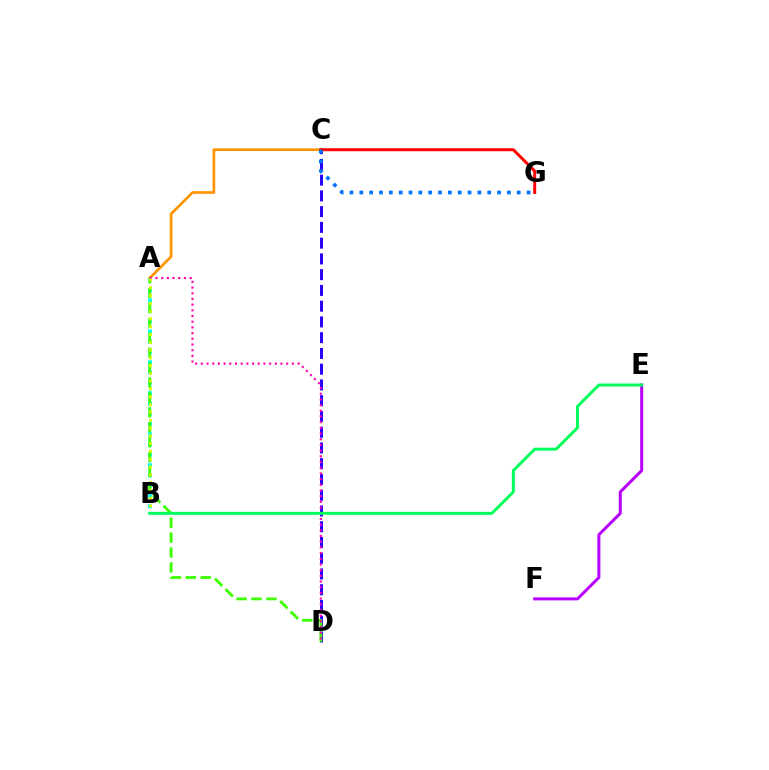{('C', 'D'): [{'color': '#2500ff', 'line_style': 'dashed', 'thickness': 2.14}], ('A', 'C'): [{'color': '#ff9400', 'line_style': 'solid', 'thickness': 1.94}], ('E', 'F'): [{'color': '#b900ff', 'line_style': 'solid', 'thickness': 2.16}], ('A', 'B'): [{'color': '#00fff6', 'line_style': 'dotted', 'thickness': 2.79}, {'color': '#d1ff00', 'line_style': 'dotted', 'thickness': 2.12}], ('C', 'G'): [{'color': '#ff0000', 'line_style': 'solid', 'thickness': 2.13}, {'color': '#0074ff', 'line_style': 'dotted', 'thickness': 2.67}], ('A', 'D'): [{'color': '#3dff00', 'line_style': 'dashed', 'thickness': 2.02}, {'color': '#ff00ac', 'line_style': 'dotted', 'thickness': 1.55}], ('B', 'E'): [{'color': '#00ff5c', 'line_style': 'solid', 'thickness': 2.14}]}